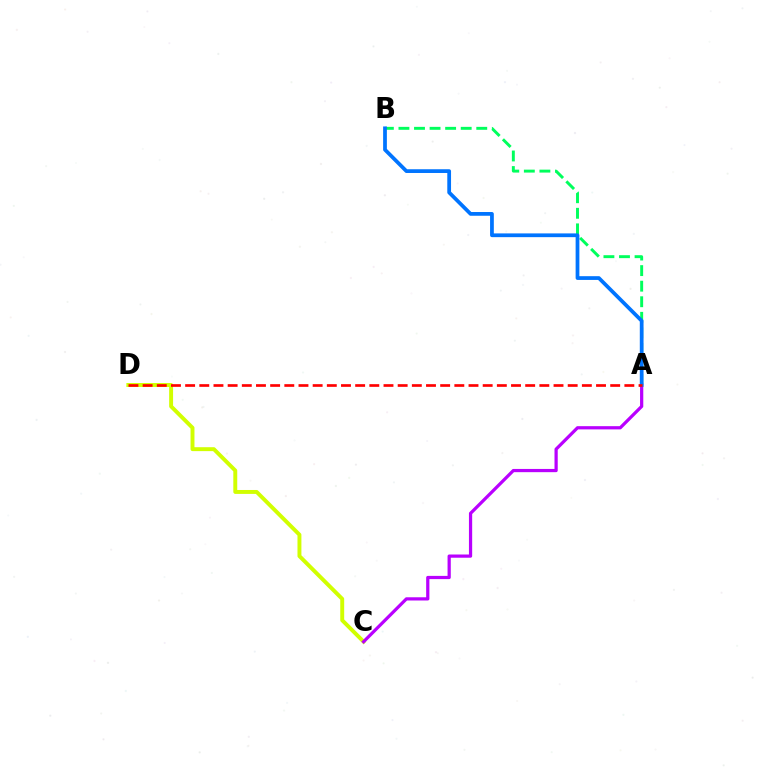{('C', 'D'): [{'color': '#d1ff00', 'line_style': 'solid', 'thickness': 2.83}], ('A', 'C'): [{'color': '#b900ff', 'line_style': 'solid', 'thickness': 2.32}], ('A', 'B'): [{'color': '#00ff5c', 'line_style': 'dashed', 'thickness': 2.11}, {'color': '#0074ff', 'line_style': 'solid', 'thickness': 2.7}], ('A', 'D'): [{'color': '#ff0000', 'line_style': 'dashed', 'thickness': 1.92}]}